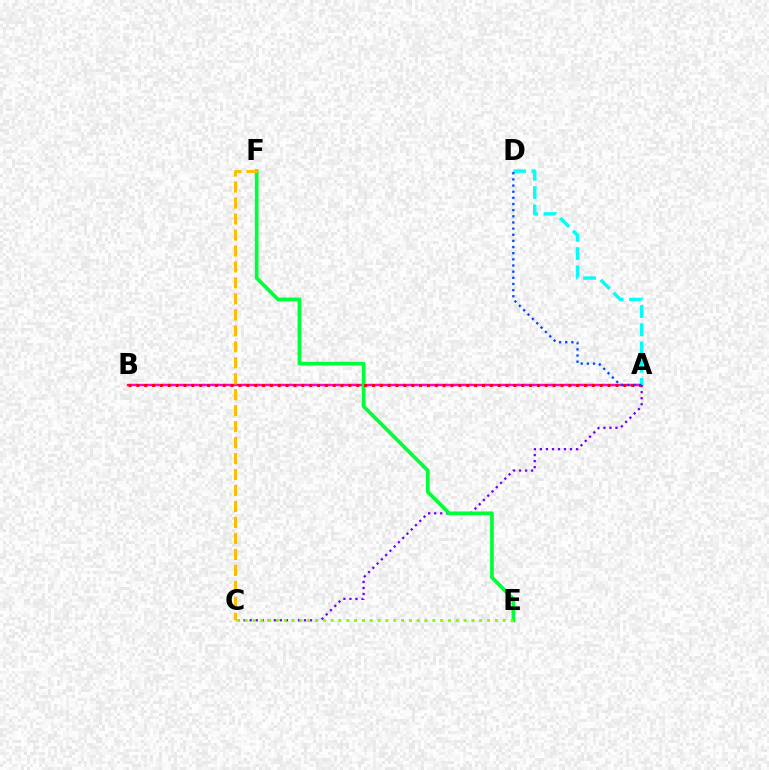{('A', 'C'): [{'color': '#7200ff', 'line_style': 'dotted', 'thickness': 1.64}], ('A', 'B'): [{'color': '#ff00cf', 'line_style': 'solid', 'thickness': 1.78}, {'color': '#ff0000', 'line_style': 'dotted', 'thickness': 2.13}], ('E', 'F'): [{'color': '#00ff39', 'line_style': 'solid', 'thickness': 2.67}], ('C', 'E'): [{'color': '#84ff00', 'line_style': 'dotted', 'thickness': 2.12}], ('A', 'D'): [{'color': '#00fff6', 'line_style': 'dashed', 'thickness': 2.48}, {'color': '#004bff', 'line_style': 'dotted', 'thickness': 1.67}], ('C', 'F'): [{'color': '#ffbd00', 'line_style': 'dashed', 'thickness': 2.17}]}